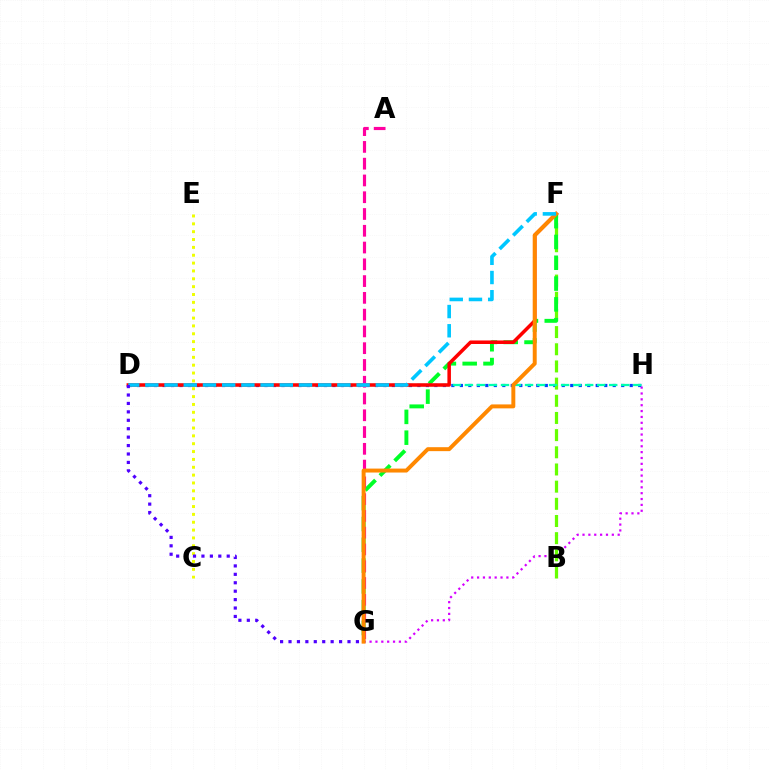{('C', 'E'): [{'color': '#eeff00', 'line_style': 'dotted', 'thickness': 2.13}], ('G', 'H'): [{'color': '#d600ff', 'line_style': 'dotted', 'thickness': 1.59}], ('D', 'H'): [{'color': '#003fff', 'line_style': 'dotted', 'thickness': 2.31}, {'color': '#00ffaf', 'line_style': 'dashed', 'thickness': 1.63}], ('B', 'F'): [{'color': '#66ff00', 'line_style': 'dashed', 'thickness': 2.33}], ('F', 'G'): [{'color': '#00ff27', 'line_style': 'dashed', 'thickness': 2.83}, {'color': '#ff8800', 'line_style': 'solid', 'thickness': 2.84}], ('D', 'F'): [{'color': '#ff0000', 'line_style': 'solid', 'thickness': 2.54}, {'color': '#00c7ff', 'line_style': 'dashed', 'thickness': 2.61}], ('A', 'G'): [{'color': '#ff00a0', 'line_style': 'dashed', 'thickness': 2.28}], ('D', 'G'): [{'color': '#4f00ff', 'line_style': 'dotted', 'thickness': 2.29}]}